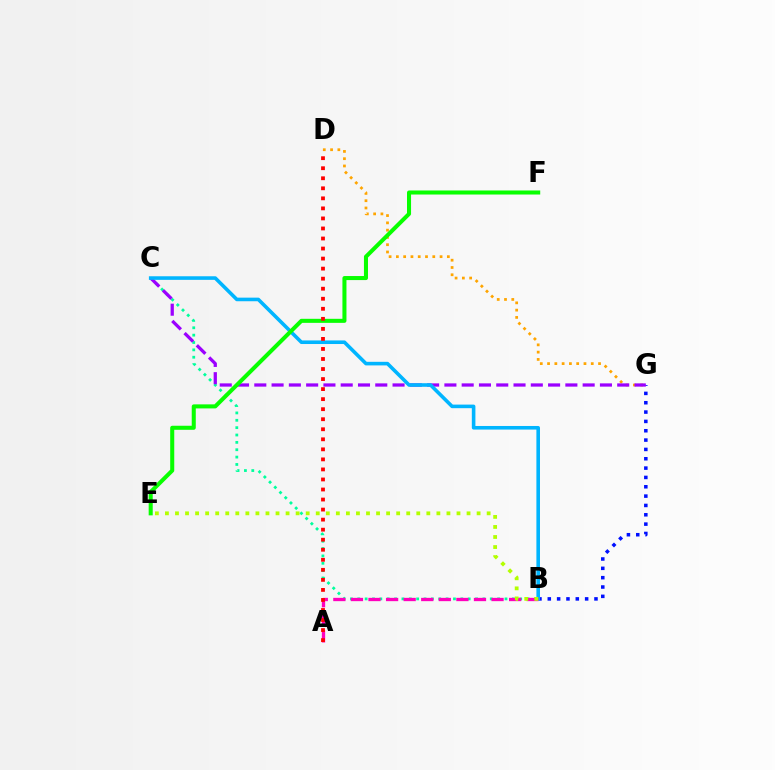{('B', 'G'): [{'color': '#0010ff', 'line_style': 'dotted', 'thickness': 2.54}], ('D', 'G'): [{'color': '#ffa500', 'line_style': 'dotted', 'thickness': 1.98}], ('B', 'C'): [{'color': '#00ff9d', 'line_style': 'dotted', 'thickness': 2.0}, {'color': '#00b5ff', 'line_style': 'solid', 'thickness': 2.59}], ('C', 'G'): [{'color': '#9b00ff', 'line_style': 'dashed', 'thickness': 2.35}], ('E', 'F'): [{'color': '#08ff00', 'line_style': 'solid', 'thickness': 2.91}], ('A', 'B'): [{'color': '#ff00bd', 'line_style': 'dashed', 'thickness': 2.39}], ('A', 'D'): [{'color': '#ff0000', 'line_style': 'dotted', 'thickness': 2.73}], ('B', 'E'): [{'color': '#b3ff00', 'line_style': 'dotted', 'thickness': 2.73}]}